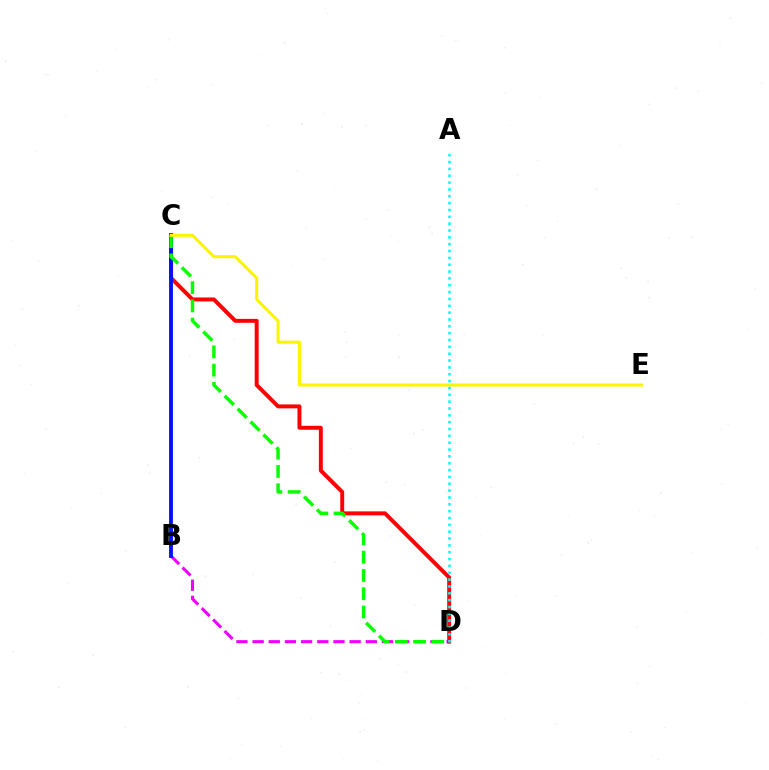{('B', 'D'): [{'color': '#ee00ff', 'line_style': 'dashed', 'thickness': 2.2}], ('C', 'D'): [{'color': '#ff0000', 'line_style': 'solid', 'thickness': 2.84}, {'color': '#08ff00', 'line_style': 'dashed', 'thickness': 2.48}], ('A', 'D'): [{'color': '#00fff6', 'line_style': 'dotted', 'thickness': 1.86}], ('B', 'C'): [{'color': '#0010ff', 'line_style': 'solid', 'thickness': 2.77}], ('C', 'E'): [{'color': '#fcf500', 'line_style': 'solid', 'thickness': 2.2}]}